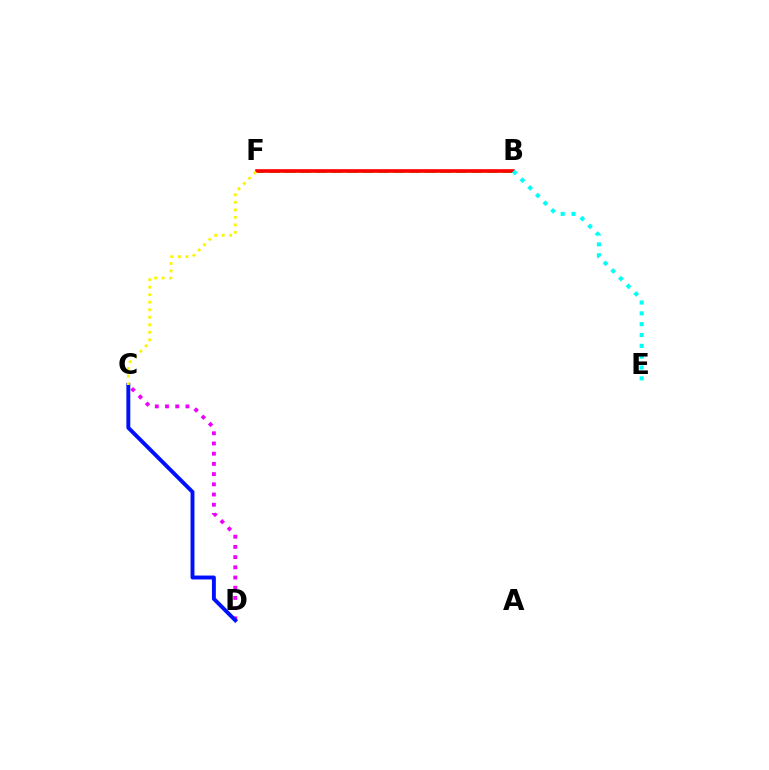{('C', 'D'): [{'color': '#ee00ff', 'line_style': 'dotted', 'thickness': 2.77}, {'color': '#0010ff', 'line_style': 'solid', 'thickness': 2.81}], ('B', 'F'): [{'color': '#08ff00', 'line_style': 'dashed', 'thickness': 2.12}, {'color': '#ff0000', 'line_style': 'solid', 'thickness': 2.62}], ('B', 'E'): [{'color': '#00fff6', 'line_style': 'dotted', 'thickness': 2.94}], ('C', 'F'): [{'color': '#fcf500', 'line_style': 'dotted', 'thickness': 2.04}]}